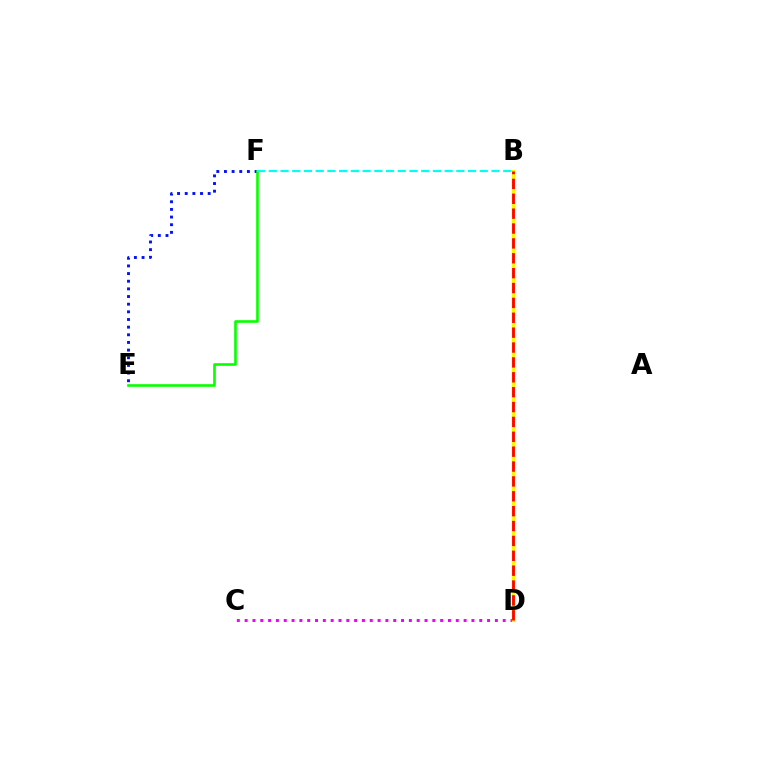{('E', 'F'): [{'color': '#0010ff', 'line_style': 'dotted', 'thickness': 2.08}, {'color': '#08ff00', 'line_style': 'solid', 'thickness': 1.9}], ('C', 'D'): [{'color': '#ee00ff', 'line_style': 'dotted', 'thickness': 2.12}], ('B', 'D'): [{'color': '#fcf500', 'line_style': 'solid', 'thickness': 2.34}, {'color': '#ff0000', 'line_style': 'dashed', 'thickness': 2.02}], ('B', 'F'): [{'color': '#00fff6', 'line_style': 'dashed', 'thickness': 1.59}]}